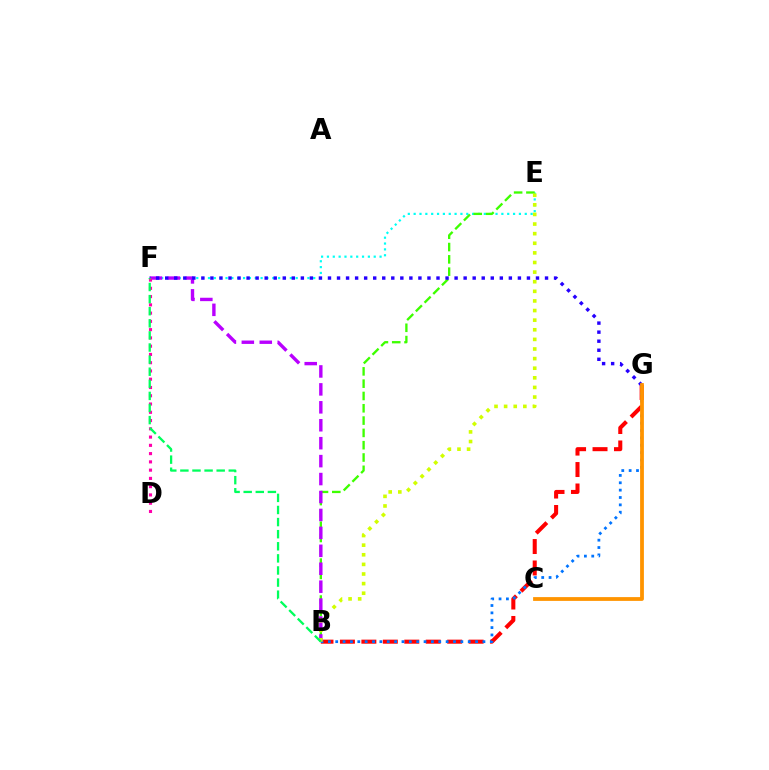{('E', 'F'): [{'color': '#00fff6', 'line_style': 'dotted', 'thickness': 1.59}], ('B', 'E'): [{'color': '#3dff00', 'line_style': 'dashed', 'thickness': 1.67}, {'color': '#d1ff00', 'line_style': 'dotted', 'thickness': 2.61}], ('B', 'G'): [{'color': '#ff0000', 'line_style': 'dashed', 'thickness': 2.91}, {'color': '#0074ff', 'line_style': 'dotted', 'thickness': 2.0}], ('B', 'F'): [{'color': '#b900ff', 'line_style': 'dashed', 'thickness': 2.44}, {'color': '#00ff5c', 'line_style': 'dashed', 'thickness': 1.64}], ('F', 'G'): [{'color': '#2500ff', 'line_style': 'dotted', 'thickness': 2.46}], ('C', 'G'): [{'color': '#ff9400', 'line_style': 'solid', 'thickness': 2.73}], ('D', 'F'): [{'color': '#ff00ac', 'line_style': 'dotted', 'thickness': 2.25}]}